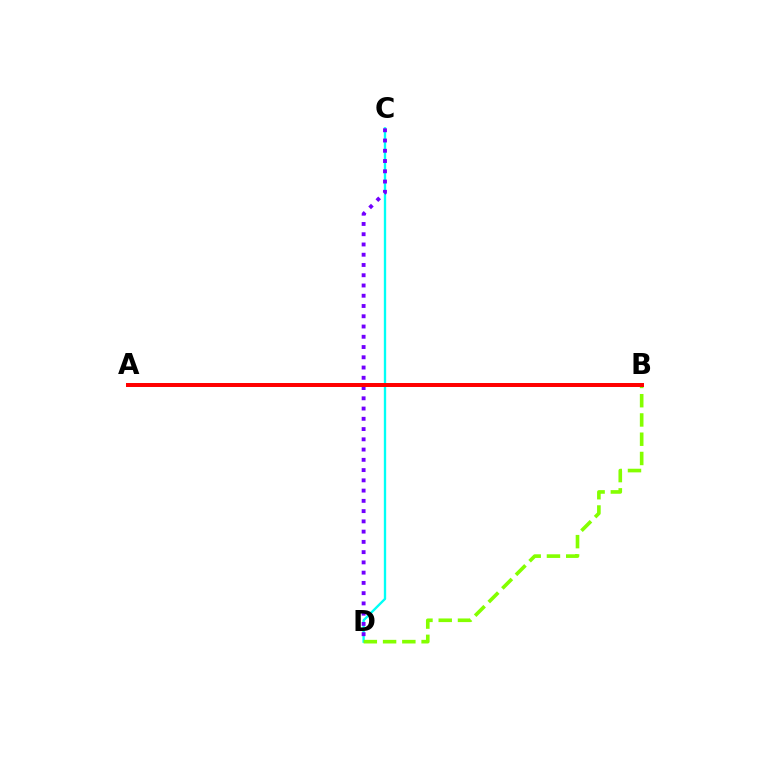{('C', 'D'): [{'color': '#00fff6', 'line_style': 'solid', 'thickness': 1.69}, {'color': '#7200ff', 'line_style': 'dotted', 'thickness': 2.79}], ('B', 'D'): [{'color': '#84ff00', 'line_style': 'dashed', 'thickness': 2.62}], ('A', 'B'): [{'color': '#ff0000', 'line_style': 'solid', 'thickness': 2.86}]}